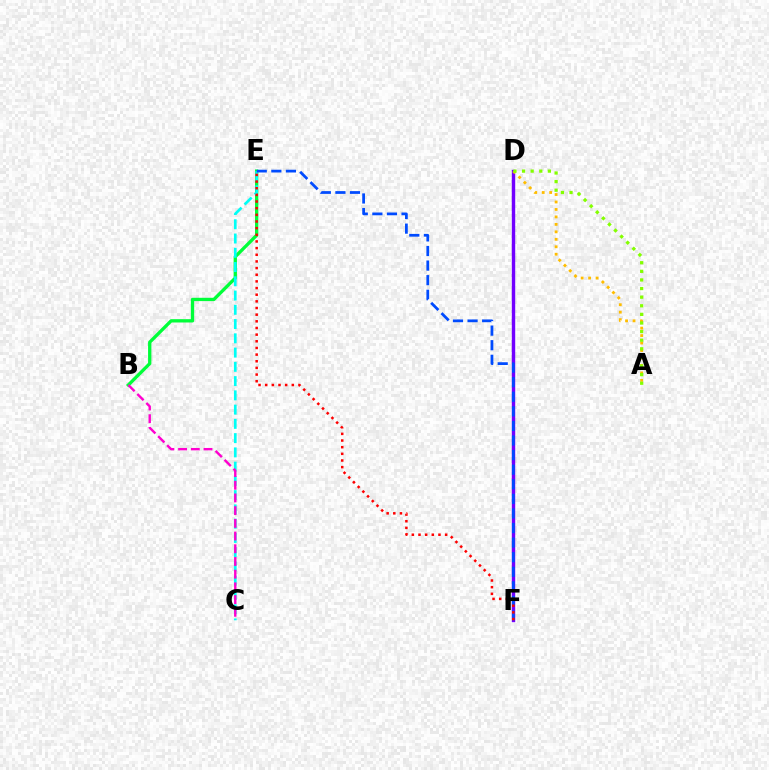{('D', 'F'): [{'color': '#7200ff', 'line_style': 'solid', 'thickness': 2.45}], ('B', 'E'): [{'color': '#00ff39', 'line_style': 'solid', 'thickness': 2.39}], ('A', 'D'): [{'color': '#ffbd00', 'line_style': 'dotted', 'thickness': 2.03}, {'color': '#84ff00', 'line_style': 'dotted', 'thickness': 2.34}], ('C', 'E'): [{'color': '#00fff6', 'line_style': 'dashed', 'thickness': 1.94}], ('B', 'C'): [{'color': '#ff00cf', 'line_style': 'dashed', 'thickness': 1.73}], ('E', 'F'): [{'color': '#004bff', 'line_style': 'dashed', 'thickness': 1.98}, {'color': '#ff0000', 'line_style': 'dotted', 'thickness': 1.81}]}